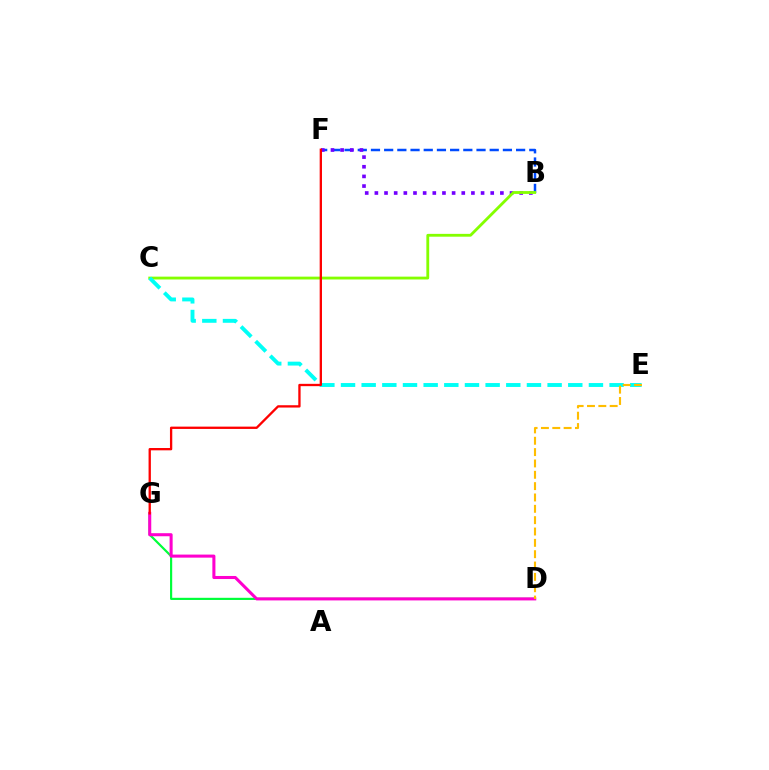{('D', 'G'): [{'color': '#00ff39', 'line_style': 'solid', 'thickness': 1.57}, {'color': '#ff00cf', 'line_style': 'solid', 'thickness': 2.2}], ('B', 'F'): [{'color': '#004bff', 'line_style': 'dashed', 'thickness': 1.79}, {'color': '#7200ff', 'line_style': 'dotted', 'thickness': 2.62}], ('B', 'C'): [{'color': '#84ff00', 'line_style': 'solid', 'thickness': 2.04}], ('C', 'E'): [{'color': '#00fff6', 'line_style': 'dashed', 'thickness': 2.81}], ('D', 'E'): [{'color': '#ffbd00', 'line_style': 'dashed', 'thickness': 1.54}], ('F', 'G'): [{'color': '#ff0000', 'line_style': 'solid', 'thickness': 1.67}]}